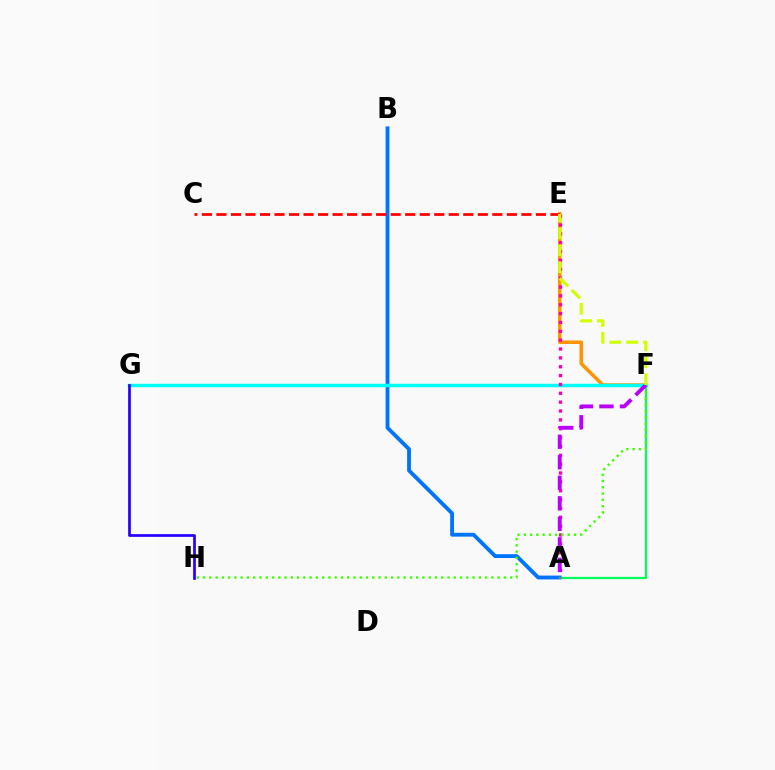{('A', 'B'): [{'color': '#0074ff', 'line_style': 'solid', 'thickness': 2.76}], ('A', 'F'): [{'color': '#00ff5c', 'line_style': 'solid', 'thickness': 1.63}, {'color': '#b900ff', 'line_style': 'dashed', 'thickness': 2.79}], ('E', 'F'): [{'color': '#ff9400', 'line_style': 'solid', 'thickness': 2.53}, {'color': '#d1ff00', 'line_style': 'dashed', 'thickness': 2.29}], ('C', 'E'): [{'color': '#ff0000', 'line_style': 'dashed', 'thickness': 1.97}], ('F', 'G'): [{'color': '#00fff6', 'line_style': 'solid', 'thickness': 2.5}], ('A', 'E'): [{'color': '#ff00ac', 'line_style': 'dotted', 'thickness': 2.41}], ('F', 'H'): [{'color': '#3dff00', 'line_style': 'dotted', 'thickness': 1.7}], ('G', 'H'): [{'color': '#2500ff', 'line_style': 'solid', 'thickness': 1.95}]}